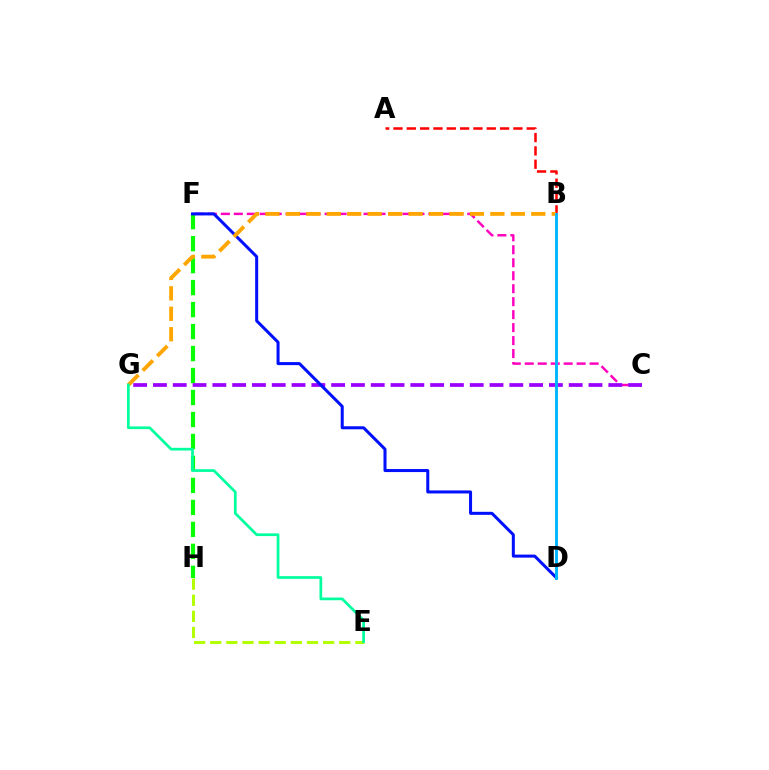{('F', 'H'): [{'color': '#08ff00', 'line_style': 'dashed', 'thickness': 2.99}], ('C', 'F'): [{'color': '#ff00bd', 'line_style': 'dashed', 'thickness': 1.76}], ('A', 'B'): [{'color': '#ff0000', 'line_style': 'dashed', 'thickness': 1.81}], ('C', 'G'): [{'color': '#9b00ff', 'line_style': 'dashed', 'thickness': 2.69}], ('D', 'F'): [{'color': '#0010ff', 'line_style': 'solid', 'thickness': 2.18}], ('B', 'G'): [{'color': '#ffa500', 'line_style': 'dashed', 'thickness': 2.78}], ('B', 'D'): [{'color': '#00b5ff', 'line_style': 'solid', 'thickness': 2.08}], ('E', 'H'): [{'color': '#b3ff00', 'line_style': 'dashed', 'thickness': 2.19}], ('E', 'G'): [{'color': '#00ff9d', 'line_style': 'solid', 'thickness': 1.95}]}